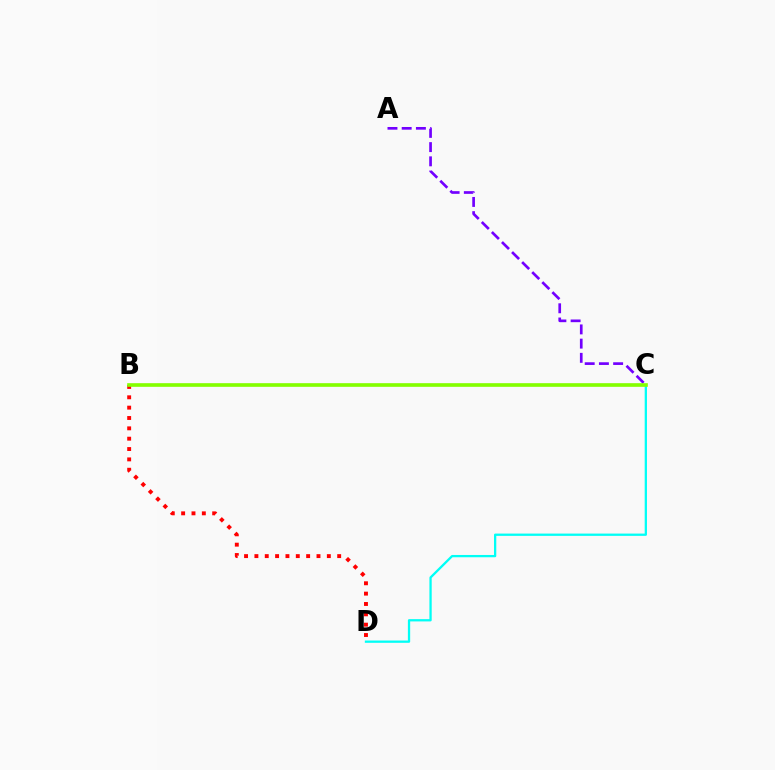{('C', 'D'): [{'color': '#00fff6', 'line_style': 'solid', 'thickness': 1.65}], ('A', 'C'): [{'color': '#7200ff', 'line_style': 'dashed', 'thickness': 1.93}], ('B', 'D'): [{'color': '#ff0000', 'line_style': 'dotted', 'thickness': 2.81}], ('B', 'C'): [{'color': '#84ff00', 'line_style': 'solid', 'thickness': 2.62}]}